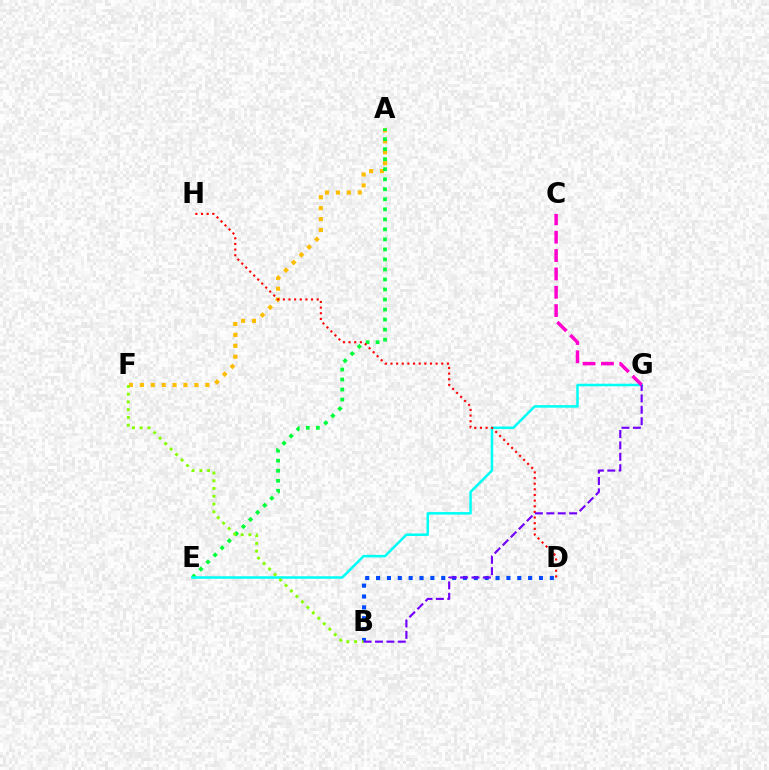{('A', 'F'): [{'color': '#ffbd00', 'line_style': 'dotted', 'thickness': 2.97}], ('A', 'E'): [{'color': '#00ff39', 'line_style': 'dotted', 'thickness': 2.72}], ('E', 'G'): [{'color': '#00fff6', 'line_style': 'solid', 'thickness': 1.82}], ('B', 'D'): [{'color': '#004bff', 'line_style': 'dotted', 'thickness': 2.95}], ('B', 'F'): [{'color': '#84ff00', 'line_style': 'dotted', 'thickness': 2.1}], ('D', 'H'): [{'color': '#ff0000', 'line_style': 'dotted', 'thickness': 1.53}], ('C', 'G'): [{'color': '#ff00cf', 'line_style': 'dashed', 'thickness': 2.49}], ('B', 'G'): [{'color': '#7200ff', 'line_style': 'dashed', 'thickness': 1.55}]}